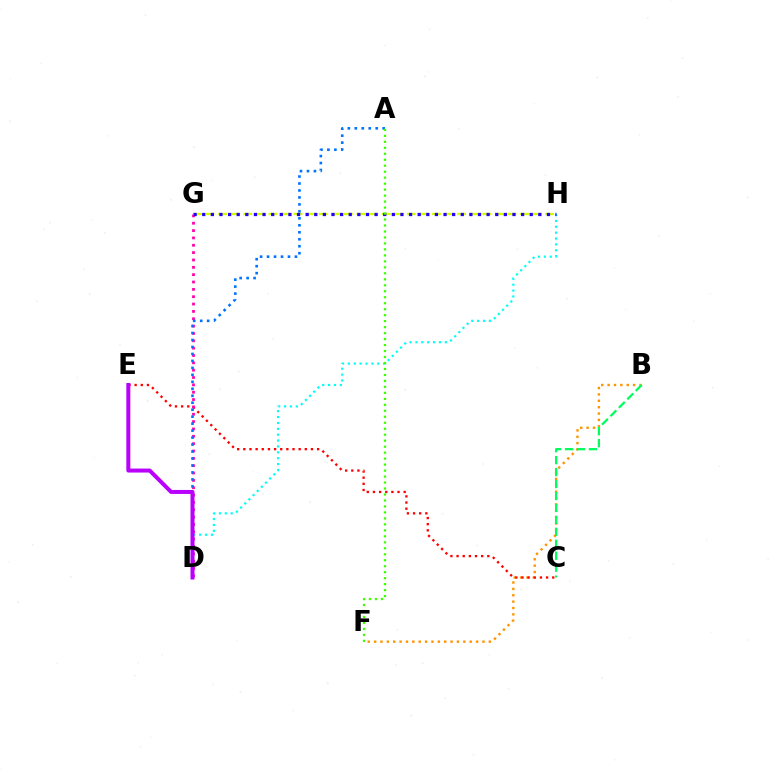{('B', 'F'): [{'color': '#ff9400', 'line_style': 'dotted', 'thickness': 1.73}], ('C', 'E'): [{'color': '#ff0000', 'line_style': 'dotted', 'thickness': 1.67}], ('D', 'H'): [{'color': '#00fff6', 'line_style': 'dotted', 'thickness': 1.6}], ('D', 'G'): [{'color': '#ff00ac', 'line_style': 'dotted', 'thickness': 2.0}], ('A', 'D'): [{'color': '#0074ff', 'line_style': 'dotted', 'thickness': 1.89}], ('D', 'E'): [{'color': '#b900ff', 'line_style': 'solid', 'thickness': 2.88}], ('G', 'H'): [{'color': '#d1ff00', 'line_style': 'dashed', 'thickness': 1.71}, {'color': '#2500ff', 'line_style': 'dotted', 'thickness': 2.34}], ('B', 'C'): [{'color': '#00ff5c', 'line_style': 'dashed', 'thickness': 1.62}], ('A', 'F'): [{'color': '#3dff00', 'line_style': 'dotted', 'thickness': 1.62}]}